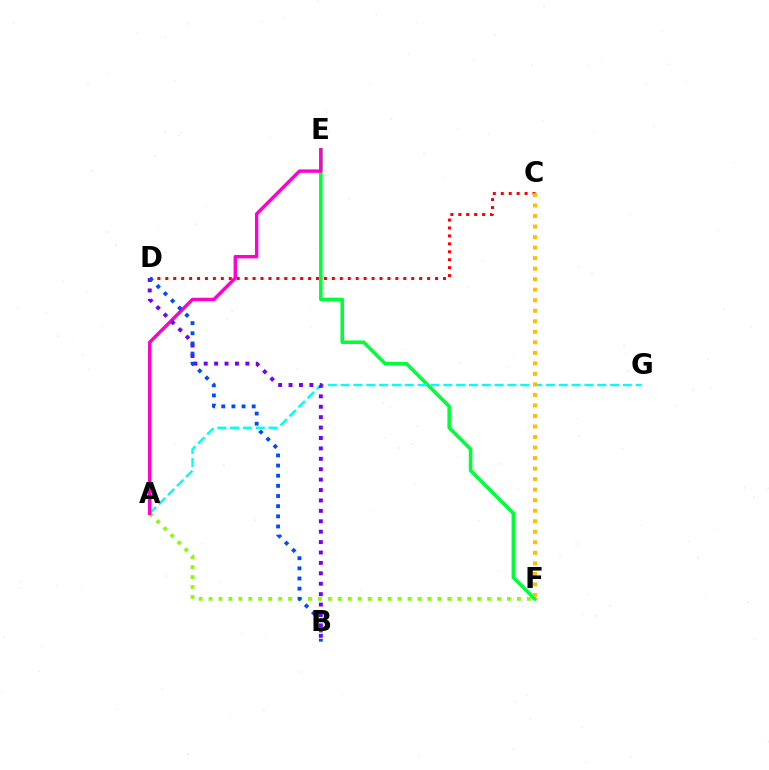{('A', 'F'): [{'color': '#84ff00', 'line_style': 'dotted', 'thickness': 2.7}], ('C', 'D'): [{'color': '#ff0000', 'line_style': 'dotted', 'thickness': 2.16}], ('E', 'F'): [{'color': '#00ff39', 'line_style': 'solid', 'thickness': 2.56}], ('A', 'G'): [{'color': '#00fff6', 'line_style': 'dashed', 'thickness': 1.74}], ('C', 'F'): [{'color': '#ffbd00', 'line_style': 'dotted', 'thickness': 2.86}], ('A', 'E'): [{'color': '#ff00cf', 'line_style': 'solid', 'thickness': 2.45}], ('B', 'D'): [{'color': '#7200ff', 'line_style': 'dotted', 'thickness': 2.83}, {'color': '#004bff', 'line_style': 'dotted', 'thickness': 2.76}]}